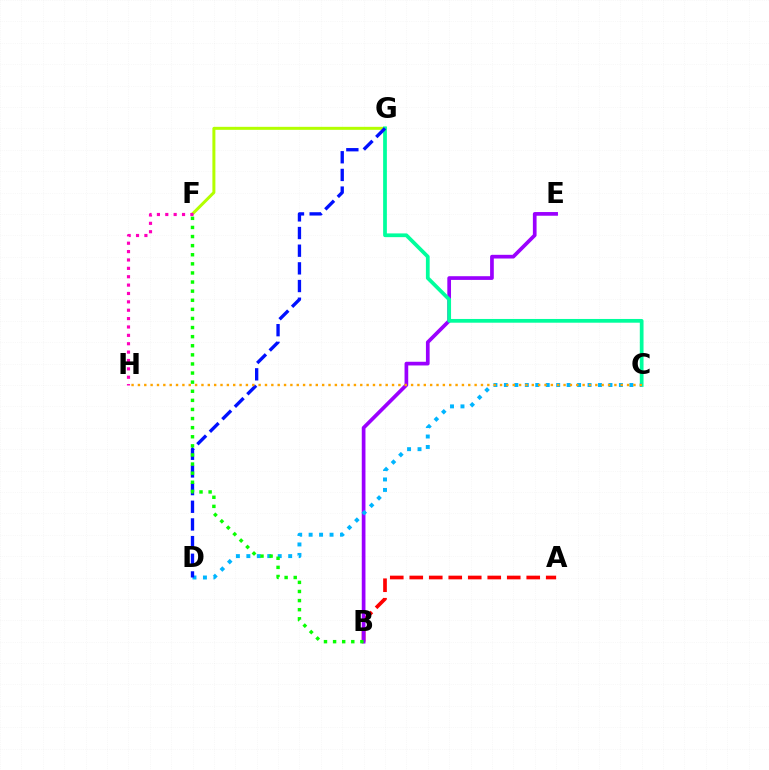{('A', 'B'): [{'color': '#ff0000', 'line_style': 'dashed', 'thickness': 2.65}], ('B', 'E'): [{'color': '#9b00ff', 'line_style': 'solid', 'thickness': 2.66}], ('F', 'G'): [{'color': '#b3ff00', 'line_style': 'solid', 'thickness': 2.16}], ('C', 'G'): [{'color': '#00ff9d', 'line_style': 'solid', 'thickness': 2.69}], ('C', 'D'): [{'color': '#00b5ff', 'line_style': 'dotted', 'thickness': 2.84}], ('D', 'G'): [{'color': '#0010ff', 'line_style': 'dashed', 'thickness': 2.4}], ('F', 'H'): [{'color': '#ff00bd', 'line_style': 'dotted', 'thickness': 2.28}], ('B', 'F'): [{'color': '#08ff00', 'line_style': 'dotted', 'thickness': 2.47}], ('C', 'H'): [{'color': '#ffa500', 'line_style': 'dotted', 'thickness': 1.73}]}